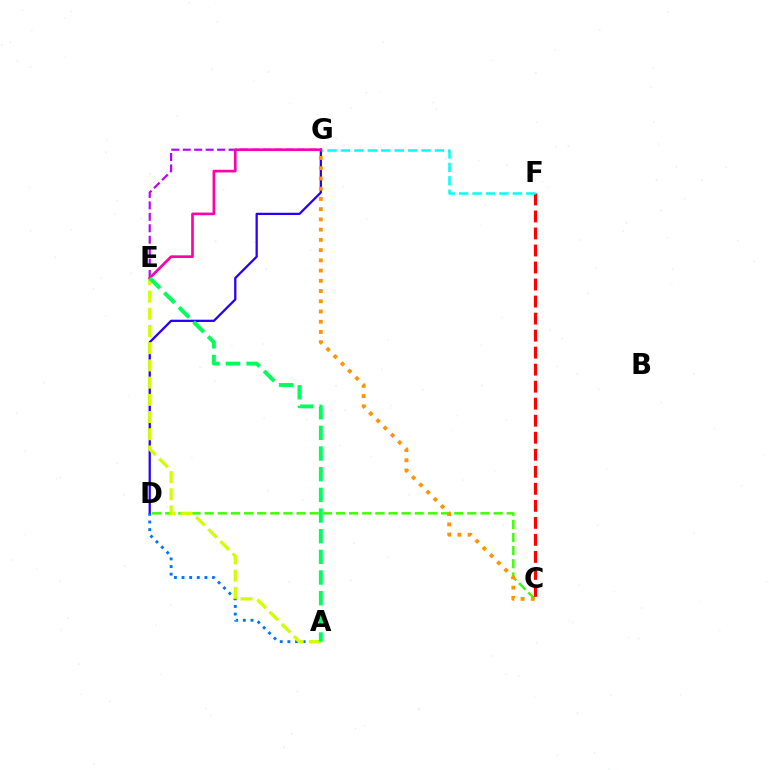{('E', 'G'): [{'color': '#b900ff', 'line_style': 'dashed', 'thickness': 1.56}, {'color': '#ff00ac', 'line_style': 'solid', 'thickness': 1.92}], ('C', 'D'): [{'color': '#3dff00', 'line_style': 'dashed', 'thickness': 1.78}], ('D', 'G'): [{'color': '#2500ff', 'line_style': 'solid', 'thickness': 1.63}], ('A', 'D'): [{'color': '#0074ff', 'line_style': 'dotted', 'thickness': 2.07}], ('C', 'F'): [{'color': '#ff0000', 'line_style': 'dashed', 'thickness': 2.31}], ('F', 'G'): [{'color': '#00fff6', 'line_style': 'dashed', 'thickness': 1.82}], ('C', 'G'): [{'color': '#ff9400', 'line_style': 'dotted', 'thickness': 2.78}], ('A', 'E'): [{'color': '#d1ff00', 'line_style': 'dashed', 'thickness': 2.34}, {'color': '#00ff5c', 'line_style': 'dashed', 'thickness': 2.81}]}